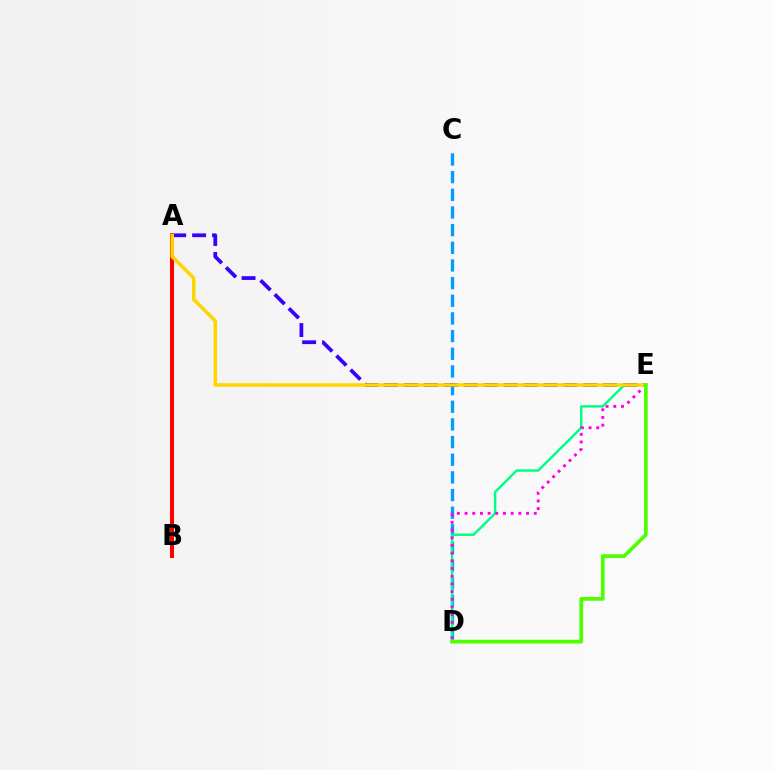{('A', 'B'): [{'color': '#ff0000', 'line_style': 'solid', 'thickness': 2.9}], ('C', 'D'): [{'color': '#009eff', 'line_style': 'dashed', 'thickness': 2.4}], ('D', 'E'): [{'color': '#00ff86', 'line_style': 'solid', 'thickness': 1.75}, {'color': '#ff00ed', 'line_style': 'dotted', 'thickness': 2.09}, {'color': '#4fff00', 'line_style': 'solid', 'thickness': 2.68}], ('A', 'E'): [{'color': '#3700ff', 'line_style': 'dashed', 'thickness': 2.71}, {'color': '#ffd500', 'line_style': 'solid', 'thickness': 2.52}]}